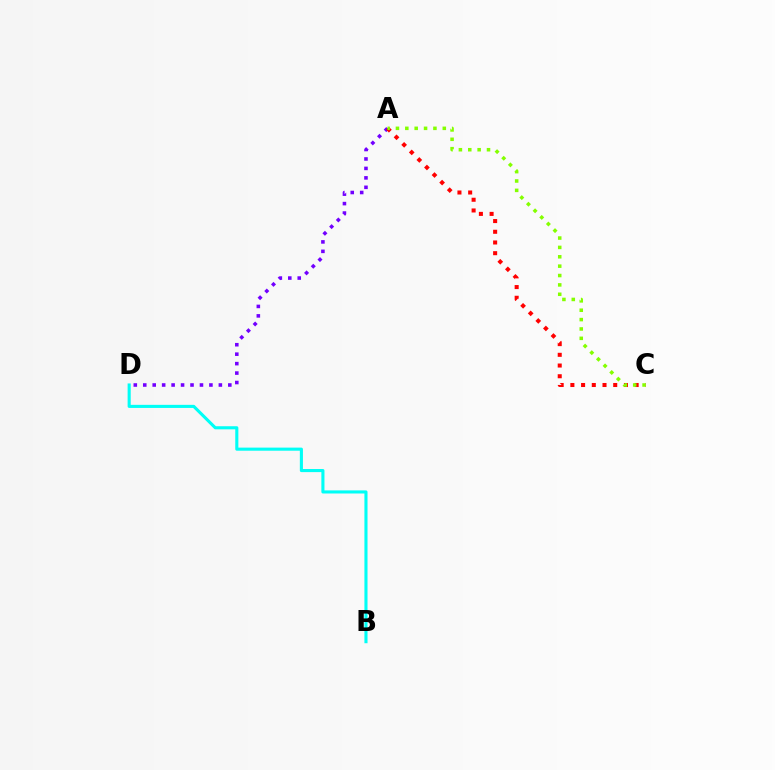{('A', 'D'): [{'color': '#7200ff', 'line_style': 'dotted', 'thickness': 2.57}], ('B', 'D'): [{'color': '#00fff6', 'line_style': 'solid', 'thickness': 2.23}], ('A', 'C'): [{'color': '#ff0000', 'line_style': 'dotted', 'thickness': 2.91}, {'color': '#84ff00', 'line_style': 'dotted', 'thickness': 2.55}]}